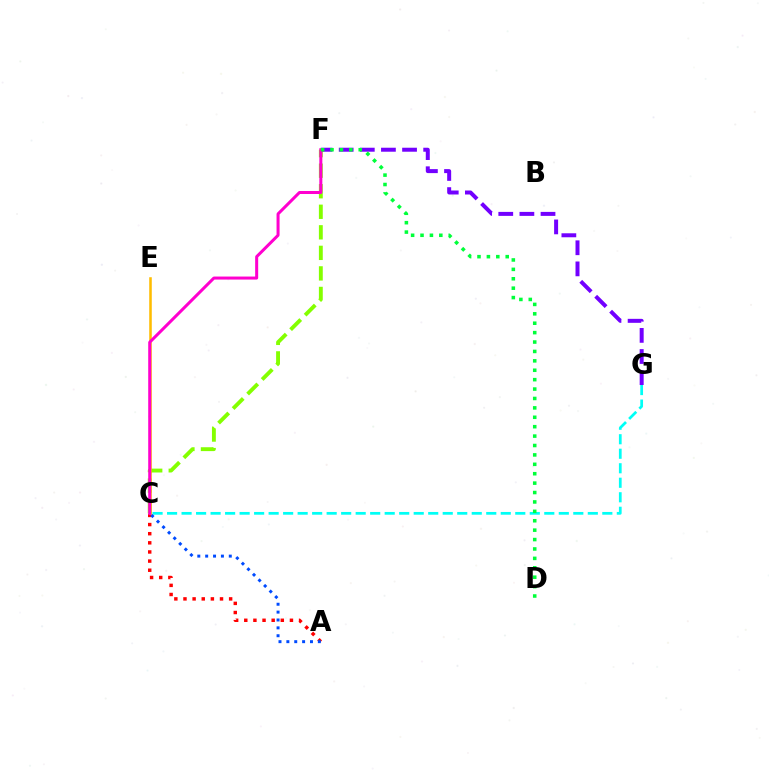{('A', 'C'): [{'color': '#ff0000', 'line_style': 'dotted', 'thickness': 2.48}, {'color': '#004bff', 'line_style': 'dotted', 'thickness': 2.14}], ('C', 'F'): [{'color': '#84ff00', 'line_style': 'dashed', 'thickness': 2.79}, {'color': '#ff00cf', 'line_style': 'solid', 'thickness': 2.17}], ('C', 'G'): [{'color': '#00fff6', 'line_style': 'dashed', 'thickness': 1.97}], ('C', 'E'): [{'color': '#ffbd00', 'line_style': 'solid', 'thickness': 1.84}], ('F', 'G'): [{'color': '#7200ff', 'line_style': 'dashed', 'thickness': 2.87}], ('D', 'F'): [{'color': '#00ff39', 'line_style': 'dotted', 'thickness': 2.56}]}